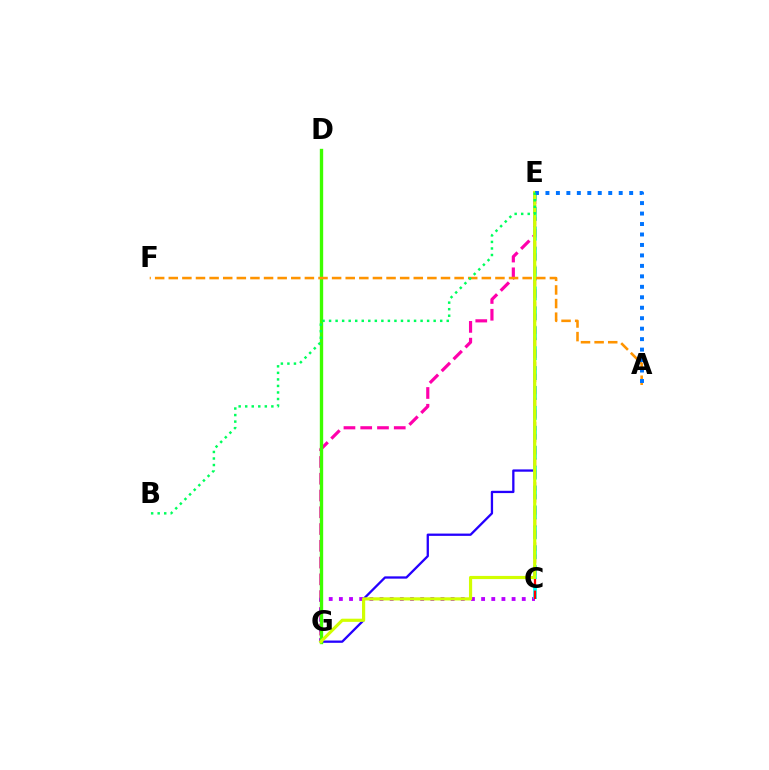{('E', 'G'): [{'color': '#ff00ac', 'line_style': 'dashed', 'thickness': 2.28}, {'color': '#2500ff', 'line_style': 'solid', 'thickness': 1.65}, {'color': '#d1ff00', 'line_style': 'solid', 'thickness': 2.28}], ('C', 'G'): [{'color': '#b900ff', 'line_style': 'dotted', 'thickness': 2.76}], ('D', 'G'): [{'color': '#3dff00', 'line_style': 'solid', 'thickness': 2.42}], ('C', 'E'): [{'color': '#00fff6', 'line_style': 'dashed', 'thickness': 2.7}, {'color': '#ff0000', 'line_style': 'dashed', 'thickness': 1.64}], ('A', 'F'): [{'color': '#ff9400', 'line_style': 'dashed', 'thickness': 1.85}], ('A', 'E'): [{'color': '#0074ff', 'line_style': 'dotted', 'thickness': 2.84}], ('B', 'E'): [{'color': '#00ff5c', 'line_style': 'dotted', 'thickness': 1.78}]}